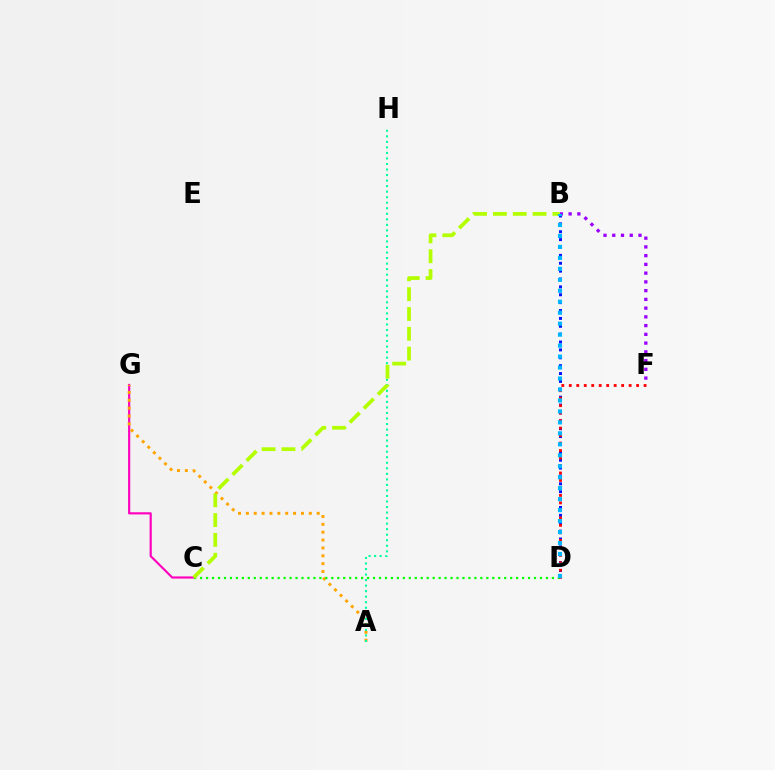{('C', 'G'): [{'color': '#ff00bd', 'line_style': 'solid', 'thickness': 1.56}], ('A', 'G'): [{'color': '#ffa500', 'line_style': 'dotted', 'thickness': 2.14}], ('B', 'D'): [{'color': '#0010ff', 'line_style': 'dotted', 'thickness': 2.14}, {'color': '#00b5ff', 'line_style': 'dotted', 'thickness': 2.98}], ('B', 'F'): [{'color': '#9b00ff', 'line_style': 'dotted', 'thickness': 2.38}], ('C', 'D'): [{'color': '#08ff00', 'line_style': 'dotted', 'thickness': 1.62}], ('A', 'H'): [{'color': '#00ff9d', 'line_style': 'dotted', 'thickness': 1.5}], ('D', 'F'): [{'color': '#ff0000', 'line_style': 'dotted', 'thickness': 2.03}], ('B', 'C'): [{'color': '#b3ff00', 'line_style': 'dashed', 'thickness': 2.69}]}